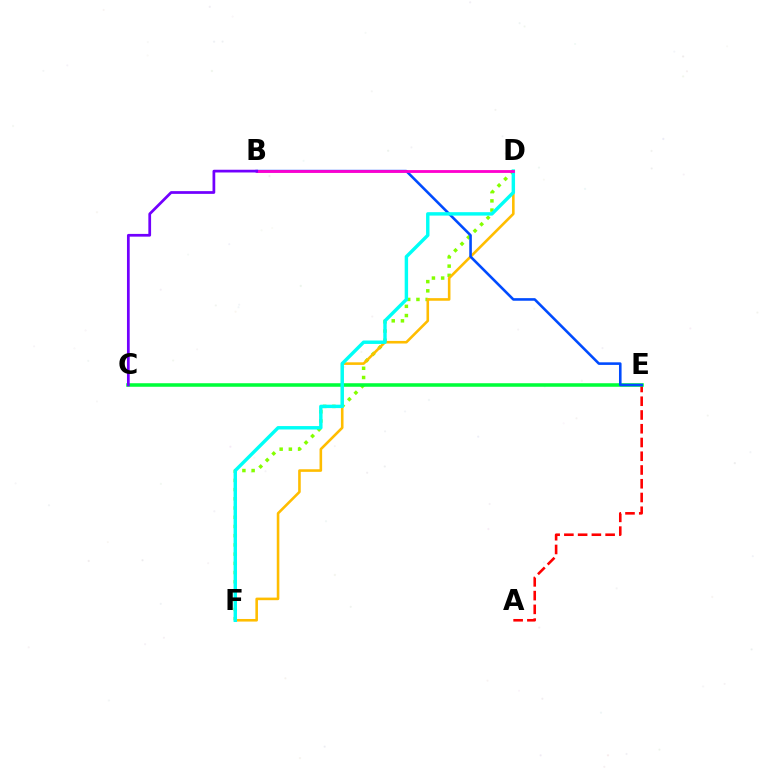{('A', 'E'): [{'color': '#ff0000', 'line_style': 'dashed', 'thickness': 1.87}], ('D', 'F'): [{'color': '#84ff00', 'line_style': 'dotted', 'thickness': 2.5}, {'color': '#ffbd00', 'line_style': 'solid', 'thickness': 1.87}, {'color': '#00fff6', 'line_style': 'solid', 'thickness': 2.47}], ('C', 'E'): [{'color': '#00ff39', 'line_style': 'solid', 'thickness': 2.55}], ('B', 'E'): [{'color': '#004bff', 'line_style': 'solid', 'thickness': 1.86}], ('B', 'D'): [{'color': '#ff00cf', 'line_style': 'solid', 'thickness': 2.03}], ('B', 'C'): [{'color': '#7200ff', 'line_style': 'solid', 'thickness': 1.97}]}